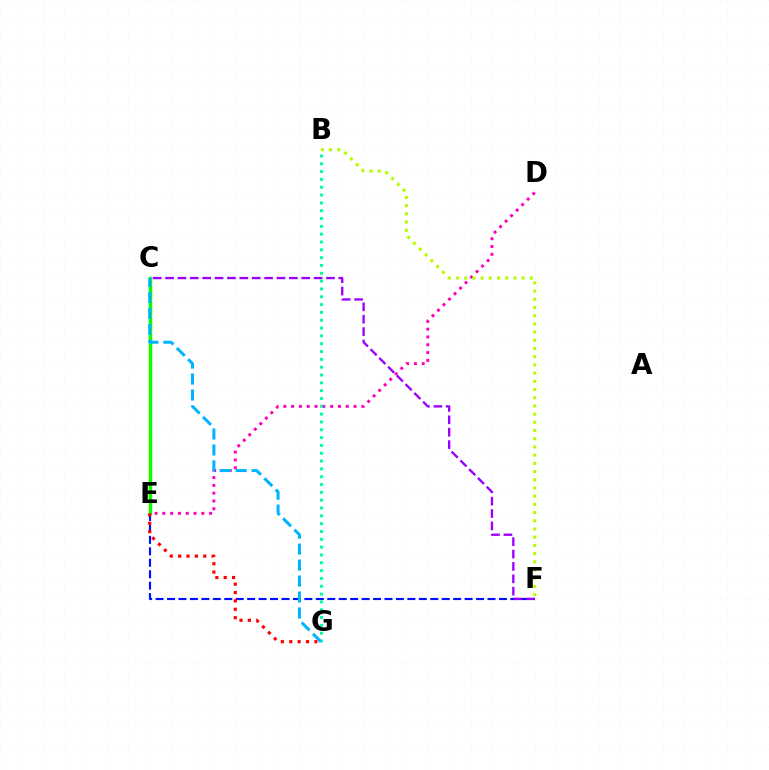{('D', 'E'): [{'color': '#ff00bd', 'line_style': 'dotted', 'thickness': 2.12}], ('E', 'F'): [{'color': '#0010ff', 'line_style': 'dashed', 'thickness': 1.55}], ('C', 'E'): [{'color': '#ffa500', 'line_style': 'dotted', 'thickness': 2.35}, {'color': '#08ff00', 'line_style': 'solid', 'thickness': 2.44}], ('E', 'G'): [{'color': '#ff0000', 'line_style': 'dotted', 'thickness': 2.27}], ('B', 'G'): [{'color': '#00ff9d', 'line_style': 'dotted', 'thickness': 2.13}], ('C', 'F'): [{'color': '#9b00ff', 'line_style': 'dashed', 'thickness': 1.68}], ('B', 'F'): [{'color': '#b3ff00', 'line_style': 'dotted', 'thickness': 2.23}], ('C', 'G'): [{'color': '#00b5ff', 'line_style': 'dashed', 'thickness': 2.17}]}